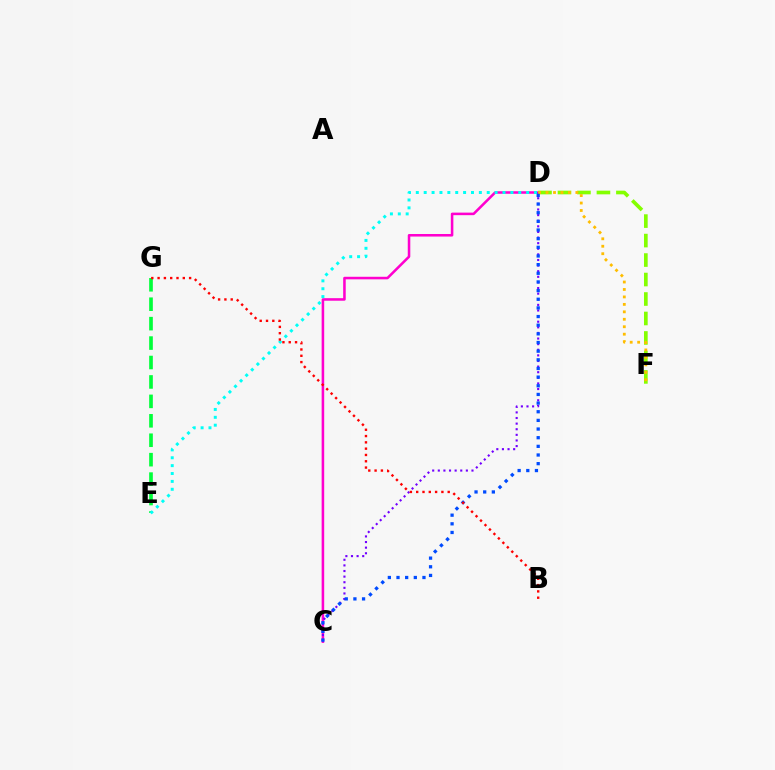{('C', 'D'): [{'color': '#ff00cf', 'line_style': 'solid', 'thickness': 1.84}, {'color': '#7200ff', 'line_style': 'dotted', 'thickness': 1.52}, {'color': '#004bff', 'line_style': 'dotted', 'thickness': 2.35}], ('D', 'F'): [{'color': '#84ff00', 'line_style': 'dashed', 'thickness': 2.65}, {'color': '#ffbd00', 'line_style': 'dotted', 'thickness': 2.03}], ('E', 'G'): [{'color': '#00ff39', 'line_style': 'dashed', 'thickness': 2.64}], ('D', 'E'): [{'color': '#00fff6', 'line_style': 'dotted', 'thickness': 2.14}], ('B', 'G'): [{'color': '#ff0000', 'line_style': 'dotted', 'thickness': 1.71}]}